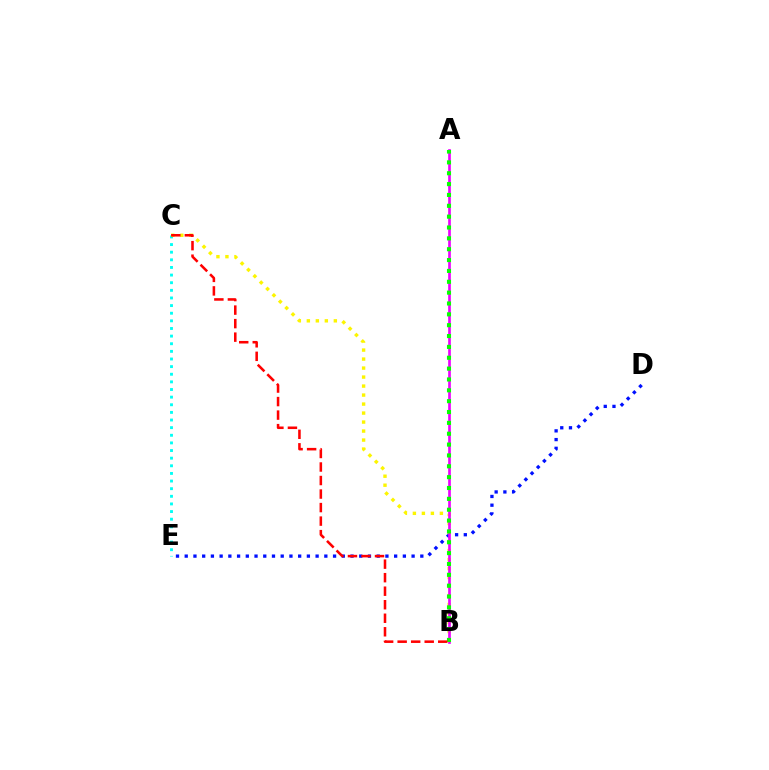{('D', 'E'): [{'color': '#0010ff', 'line_style': 'dotted', 'thickness': 2.37}], ('C', 'E'): [{'color': '#00fff6', 'line_style': 'dotted', 'thickness': 2.07}], ('B', 'C'): [{'color': '#fcf500', 'line_style': 'dotted', 'thickness': 2.44}, {'color': '#ff0000', 'line_style': 'dashed', 'thickness': 1.84}], ('A', 'B'): [{'color': '#ee00ff', 'line_style': 'solid', 'thickness': 1.92}, {'color': '#08ff00', 'line_style': 'dotted', 'thickness': 2.95}]}